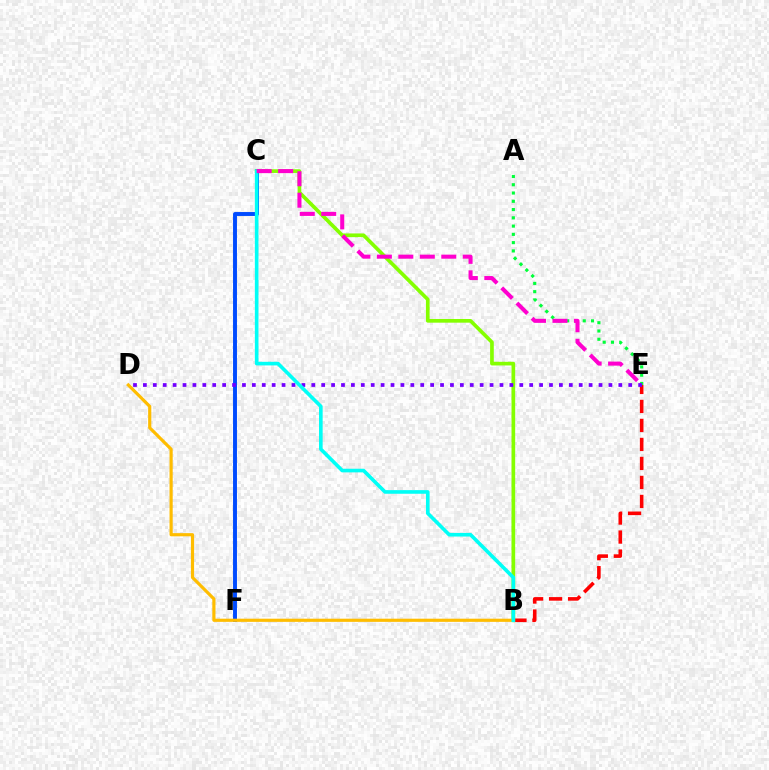{('B', 'E'): [{'color': '#ff0000', 'line_style': 'dashed', 'thickness': 2.58}], ('C', 'F'): [{'color': '#004bff', 'line_style': 'solid', 'thickness': 2.82}], ('B', 'C'): [{'color': '#84ff00', 'line_style': 'solid', 'thickness': 2.65}, {'color': '#00fff6', 'line_style': 'solid', 'thickness': 2.61}], ('A', 'E'): [{'color': '#00ff39', 'line_style': 'dotted', 'thickness': 2.25}], ('B', 'D'): [{'color': '#ffbd00', 'line_style': 'solid', 'thickness': 2.28}], ('D', 'E'): [{'color': '#7200ff', 'line_style': 'dotted', 'thickness': 2.69}], ('C', 'E'): [{'color': '#ff00cf', 'line_style': 'dashed', 'thickness': 2.92}]}